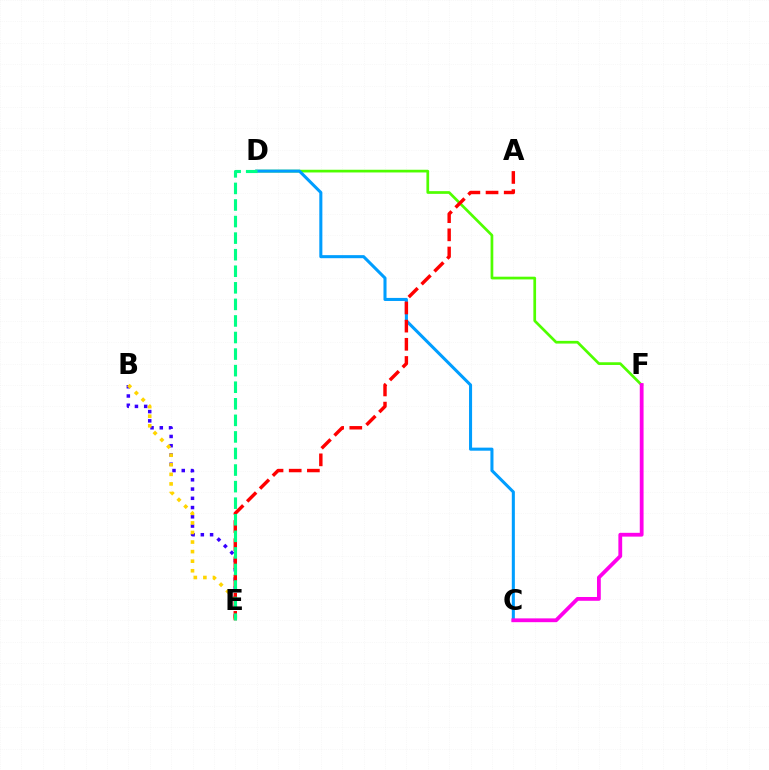{('D', 'F'): [{'color': '#4fff00', 'line_style': 'solid', 'thickness': 1.95}], ('B', 'E'): [{'color': '#3700ff', 'line_style': 'dotted', 'thickness': 2.51}, {'color': '#ffd500', 'line_style': 'dotted', 'thickness': 2.6}], ('C', 'D'): [{'color': '#009eff', 'line_style': 'solid', 'thickness': 2.2}], ('C', 'F'): [{'color': '#ff00ed', 'line_style': 'solid', 'thickness': 2.73}], ('A', 'E'): [{'color': '#ff0000', 'line_style': 'dashed', 'thickness': 2.47}], ('D', 'E'): [{'color': '#00ff86', 'line_style': 'dashed', 'thickness': 2.25}]}